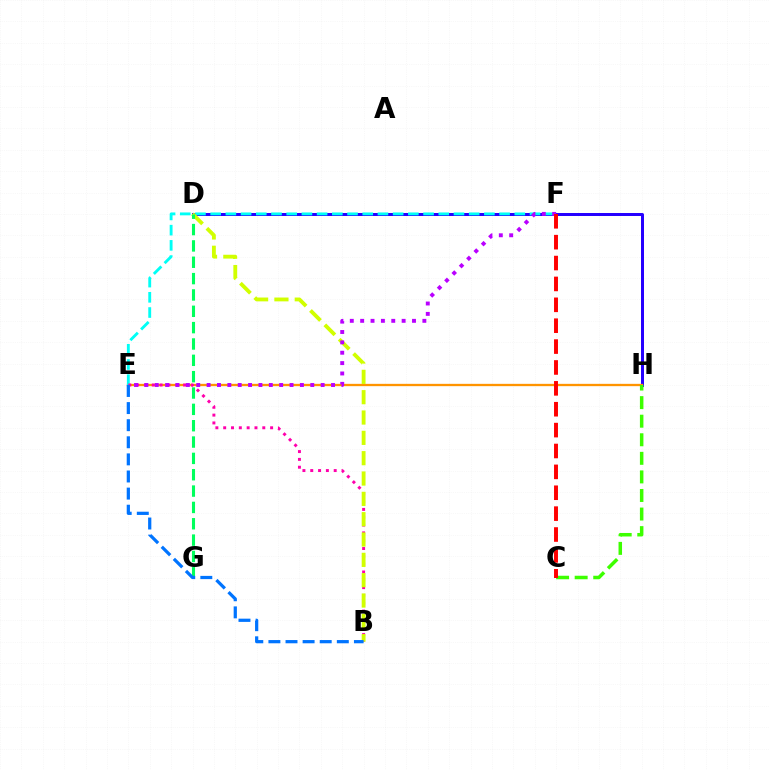{('D', 'H'): [{'color': '#2500ff', 'line_style': 'solid', 'thickness': 2.15}], ('E', 'H'): [{'color': '#ff9400', 'line_style': 'solid', 'thickness': 1.66}], ('E', 'F'): [{'color': '#00fff6', 'line_style': 'dashed', 'thickness': 2.07}, {'color': '#b900ff', 'line_style': 'dotted', 'thickness': 2.82}], ('B', 'E'): [{'color': '#ff00ac', 'line_style': 'dotted', 'thickness': 2.12}, {'color': '#0074ff', 'line_style': 'dashed', 'thickness': 2.32}], ('B', 'D'): [{'color': '#d1ff00', 'line_style': 'dashed', 'thickness': 2.76}], ('D', 'G'): [{'color': '#00ff5c', 'line_style': 'dashed', 'thickness': 2.22}], ('C', 'H'): [{'color': '#3dff00', 'line_style': 'dashed', 'thickness': 2.52}], ('C', 'F'): [{'color': '#ff0000', 'line_style': 'dashed', 'thickness': 2.84}]}